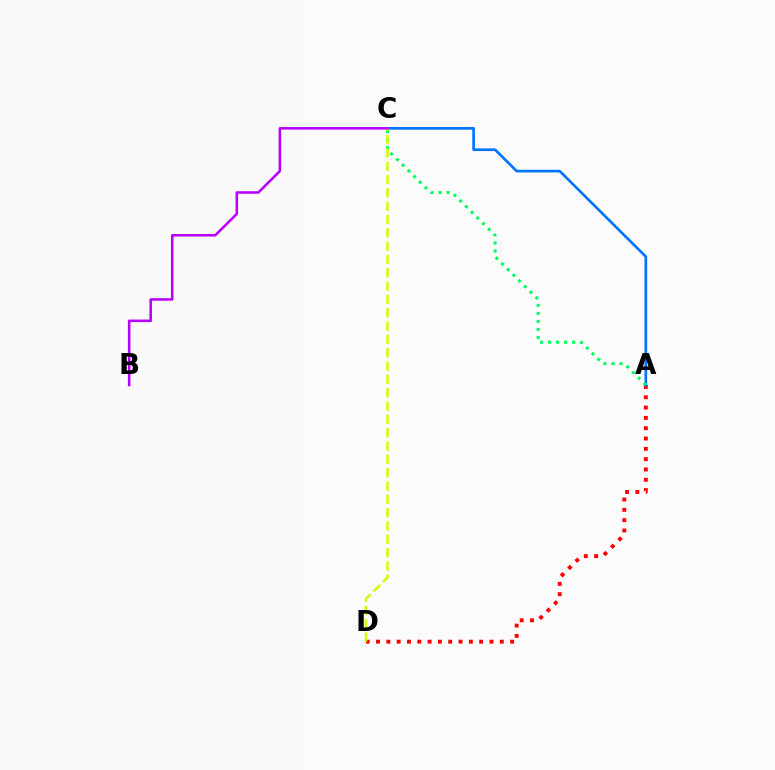{('A', 'D'): [{'color': '#ff0000', 'line_style': 'dotted', 'thickness': 2.8}], ('A', 'C'): [{'color': '#0074ff', 'line_style': 'solid', 'thickness': 1.92}, {'color': '#00ff5c', 'line_style': 'dotted', 'thickness': 2.18}], ('C', 'D'): [{'color': '#d1ff00', 'line_style': 'dashed', 'thickness': 1.81}], ('B', 'C'): [{'color': '#b900ff', 'line_style': 'solid', 'thickness': 1.84}]}